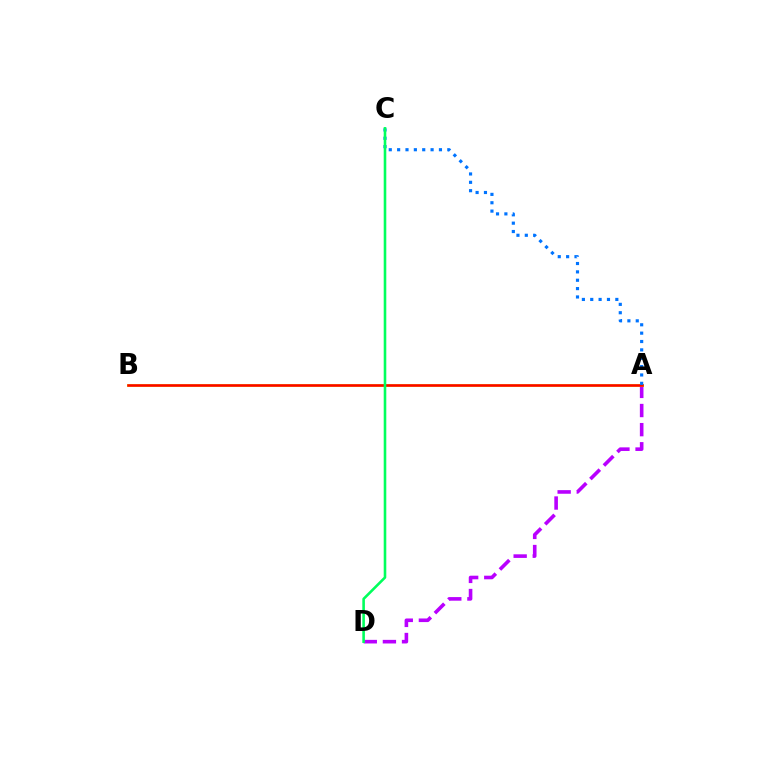{('A', 'D'): [{'color': '#b900ff', 'line_style': 'dashed', 'thickness': 2.6}], ('A', 'B'): [{'color': '#d1ff00', 'line_style': 'solid', 'thickness': 1.99}, {'color': '#ff0000', 'line_style': 'solid', 'thickness': 1.82}], ('A', 'C'): [{'color': '#0074ff', 'line_style': 'dotted', 'thickness': 2.27}], ('C', 'D'): [{'color': '#00ff5c', 'line_style': 'solid', 'thickness': 1.86}]}